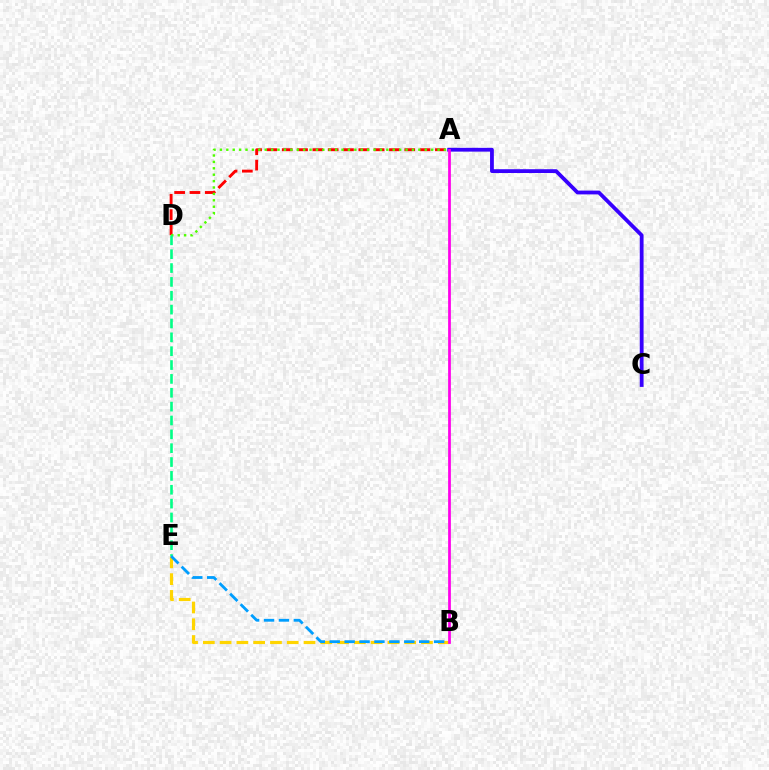{('A', 'D'): [{'color': '#ff0000', 'line_style': 'dashed', 'thickness': 2.08}, {'color': '#4fff00', 'line_style': 'dotted', 'thickness': 1.74}], ('D', 'E'): [{'color': '#00ff86', 'line_style': 'dashed', 'thickness': 1.88}], ('B', 'E'): [{'color': '#ffd500', 'line_style': 'dashed', 'thickness': 2.28}, {'color': '#009eff', 'line_style': 'dashed', 'thickness': 2.03}], ('A', 'C'): [{'color': '#3700ff', 'line_style': 'solid', 'thickness': 2.73}], ('A', 'B'): [{'color': '#ff00ed', 'line_style': 'solid', 'thickness': 1.98}]}